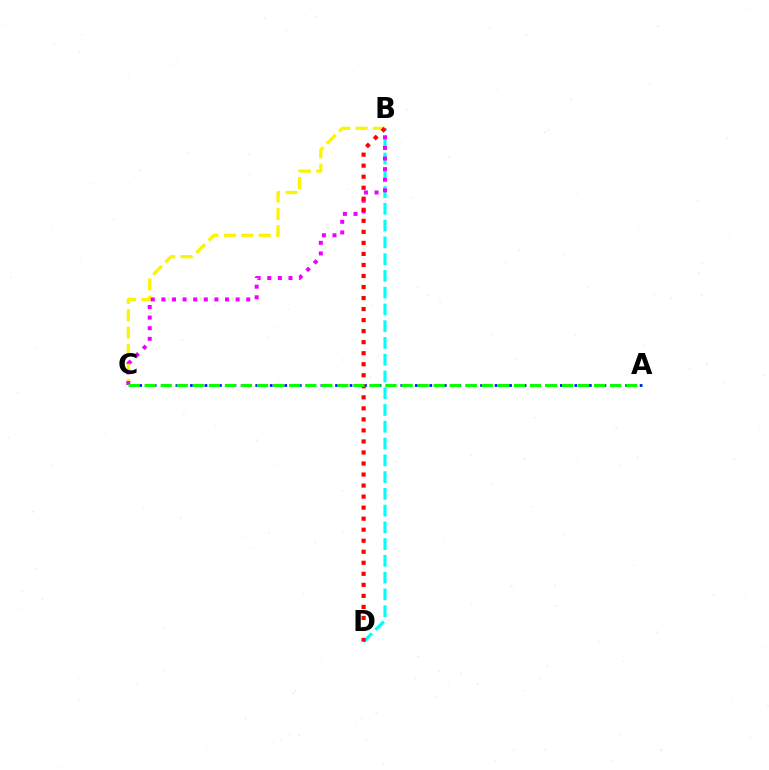{('B', 'D'): [{'color': '#00fff6', 'line_style': 'dashed', 'thickness': 2.28}, {'color': '#ff0000', 'line_style': 'dotted', 'thickness': 3.0}], ('B', 'C'): [{'color': '#fcf500', 'line_style': 'dashed', 'thickness': 2.36}, {'color': '#ee00ff', 'line_style': 'dotted', 'thickness': 2.88}], ('A', 'C'): [{'color': '#0010ff', 'line_style': 'dotted', 'thickness': 1.97}, {'color': '#08ff00', 'line_style': 'dashed', 'thickness': 2.18}]}